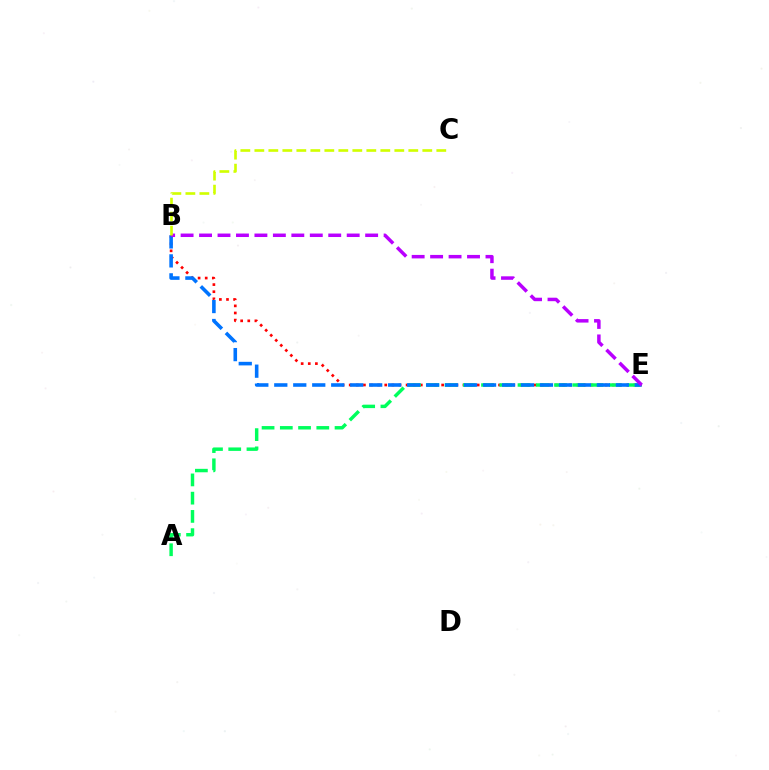{('B', 'E'): [{'color': '#ff0000', 'line_style': 'dotted', 'thickness': 1.93}, {'color': '#0074ff', 'line_style': 'dashed', 'thickness': 2.58}, {'color': '#b900ff', 'line_style': 'dashed', 'thickness': 2.51}], ('A', 'E'): [{'color': '#00ff5c', 'line_style': 'dashed', 'thickness': 2.48}], ('B', 'C'): [{'color': '#d1ff00', 'line_style': 'dashed', 'thickness': 1.9}]}